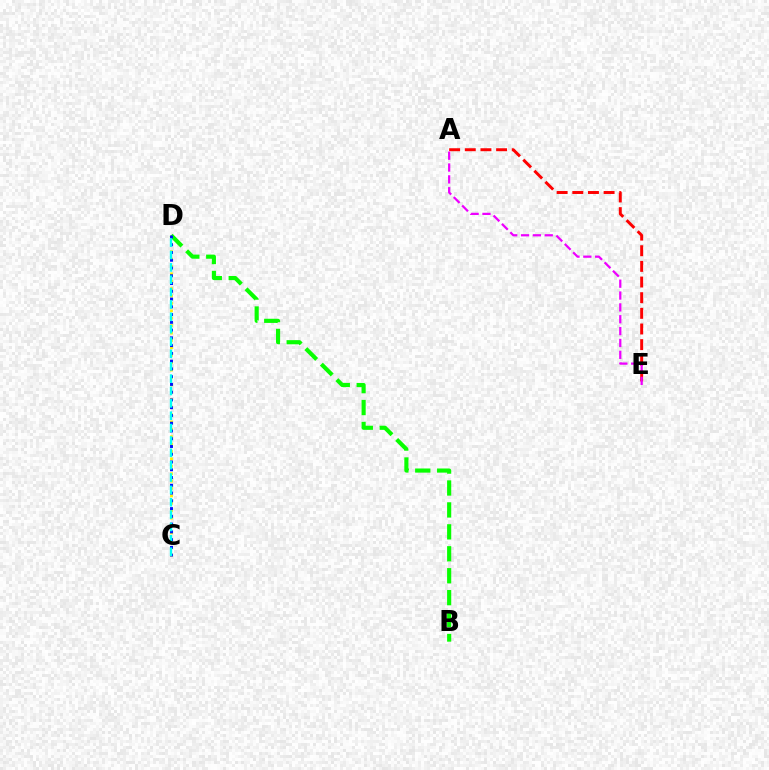{('C', 'D'): [{'color': '#fcf500', 'line_style': 'dotted', 'thickness': 2.01}, {'color': '#0010ff', 'line_style': 'dotted', 'thickness': 2.11}, {'color': '#00fff6', 'line_style': 'dashed', 'thickness': 1.68}], ('B', 'D'): [{'color': '#08ff00', 'line_style': 'dashed', 'thickness': 2.98}], ('A', 'E'): [{'color': '#ff0000', 'line_style': 'dashed', 'thickness': 2.13}, {'color': '#ee00ff', 'line_style': 'dashed', 'thickness': 1.61}]}